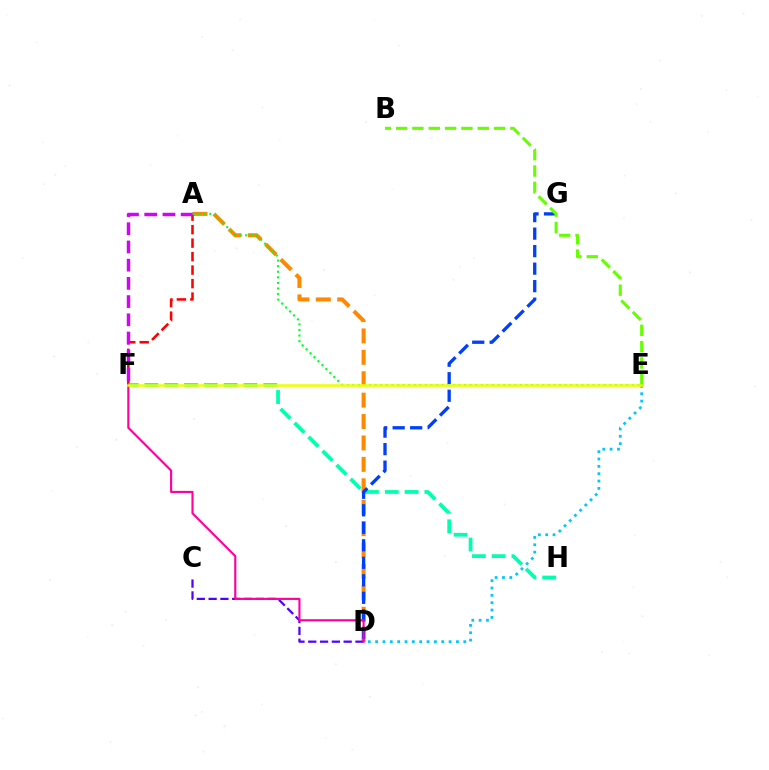{('A', 'D'): [{'color': '#ff8800', 'line_style': 'dashed', 'thickness': 2.91}], ('A', 'F'): [{'color': '#ff0000', 'line_style': 'dashed', 'thickness': 1.83}, {'color': '#d600ff', 'line_style': 'dashed', 'thickness': 2.47}], ('F', 'H'): [{'color': '#00ffaf', 'line_style': 'dashed', 'thickness': 2.69}], ('C', 'D'): [{'color': '#4f00ff', 'line_style': 'dashed', 'thickness': 1.6}], ('D', 'G'): [{'color': '#003fff', 'line_style': 'dashed', 'thickness': 2.38}], ('D', 'F'): [{'color': '#ff00a0', 'line_style': 'solid', 'thickness': 1.54}], ('A', 'E'): [{'color': '#00ff27', 'line_style': 'dotted', 'thickness': 1.52}], ('B', 'E'): [{'color': '#66ff00', 'line_style': 'dashed', 'thickness': 2.22}], ('D', 'E'): [{'color': '#00c7ff', 'line_style': 'dotted', 'thickness': 2.0}], ('E', 'F'): [{'color': '#eeff00', 'line_style': 'solid', 'thickness': 1.82}]}